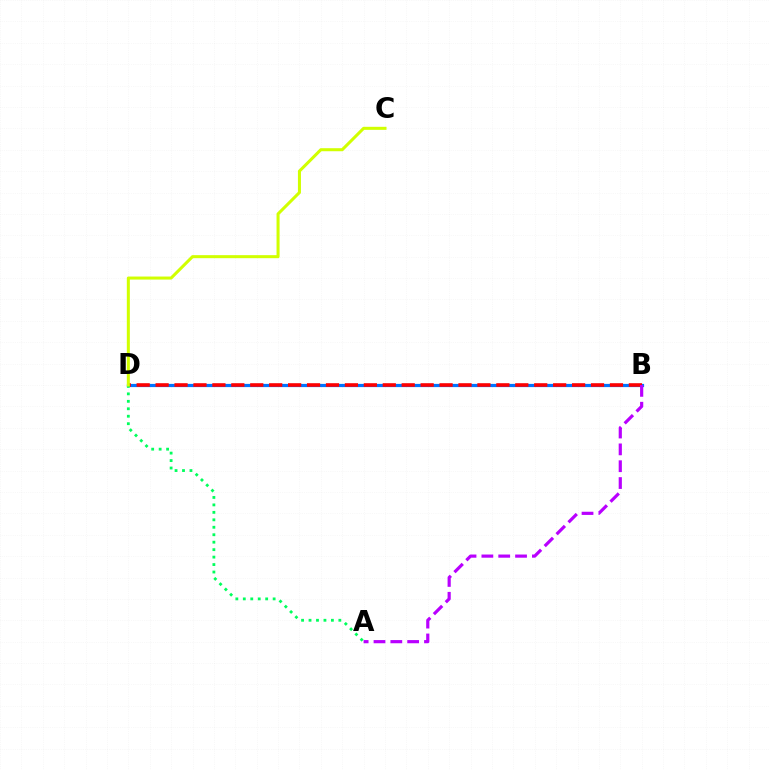{('B', 'D'): [{'color': '#0074ff', 'line_style': 'solid', 'thickness': 2.3}, {'color': '#ff0000', 'line_style': 'dashed', 'thickness': 2.57}], ('A', 'D'): [{'color': '#00ff5c', 'line_style': 'dotted', 'thickness': 2.03}], ('A', 'B'): [{'color': '#b900ff', 'line_style': 'dashed', 'thickness': 2.29}], ('C', 'D'): [{'color': '#d1ff00', 'line_style': 'solid', 'thickness': 2.19}]}